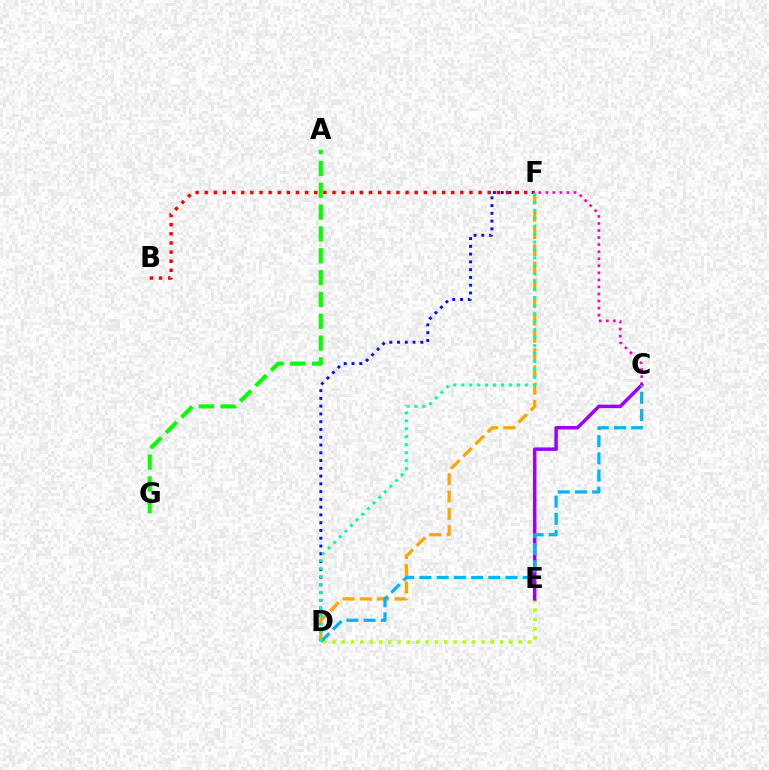{('D', 'E'): [{'color': '#b3ff00', 'line_style': 'dotted', 'thickness': 2.53}], ('A', 'G'): [{'color': '#08ff00', 'line_style': 'dashed', 'thickness': 2.96}], ('C', 'F'): [{'color': '#ff00bd', 'line_style': 'dotted', 'thickness': 1.92}], ('D', 'F'): [{'color': '#0010ff', 'line_style': 'dotted', 'thickness': 2.11}, {'color': '#ffa500', 'line_style': 'dashed', 'thickness': 2.35}, {'color': '#00ff9d', 'line_style': 'dotted', 'thickness': 2.16}], ('C', 'E'): [{'color': '#9b00ff', 'line_style': 'solid', 'thickness': 2.5}], ('C', 'D'): [{'color': '#00b5ff', 'line_style': 'dashed', 'thickness': 2.34}], ('B', 'F'): [{'color': '#ff0000', 'line_style': 'dotted', 'thickness': 2.48}]}